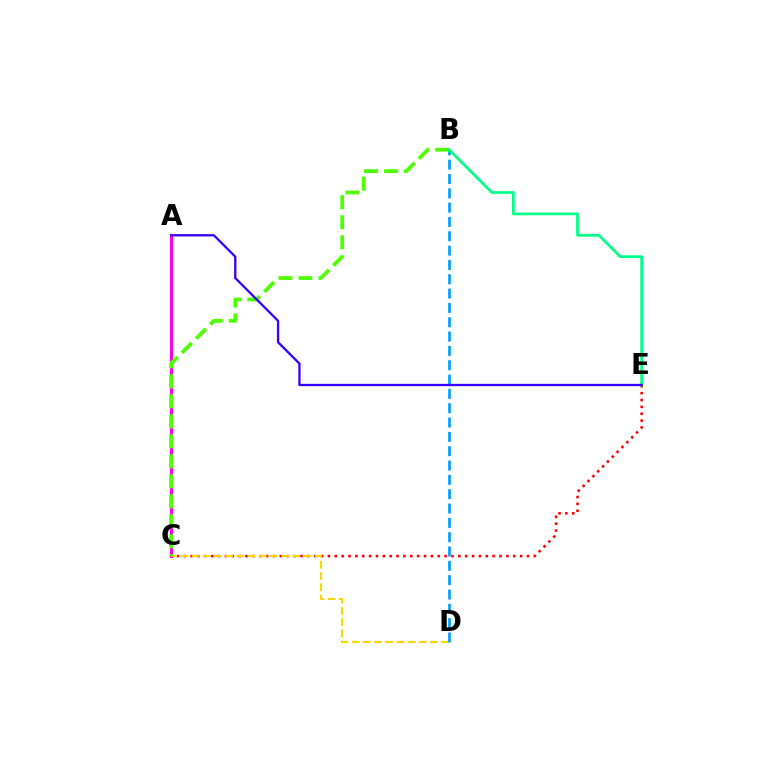{('A', 'C'): [{'color': '#ff00ed', 'line_style': 'solid', 'thickness': 2.22}], ('C', 'E'): [{'color': '#ff0000', 'line_style': 'dotted', 'thickness': 1.87}], ('C', 'D'): [{'color': '#ffd500', 'line_style': 'dashed', 'thickness': 1.52}], ('B', 'D'): [{'color': '#009eff', 'line_style': 'dashed', 'thickness': 1.95}], ('B', 'C'): [{'color': '#4fff00', 'line_style': 'dashed', 'thickness': 2.72}], ('B', 'E'): [{'color': '#00ff86', 'line_style': 'solid', 'thickness': 1.99}], ('A', 'E'): [{'color': '#3700ff', 'line_style': 'solid', 'thickness': 1.66}]}